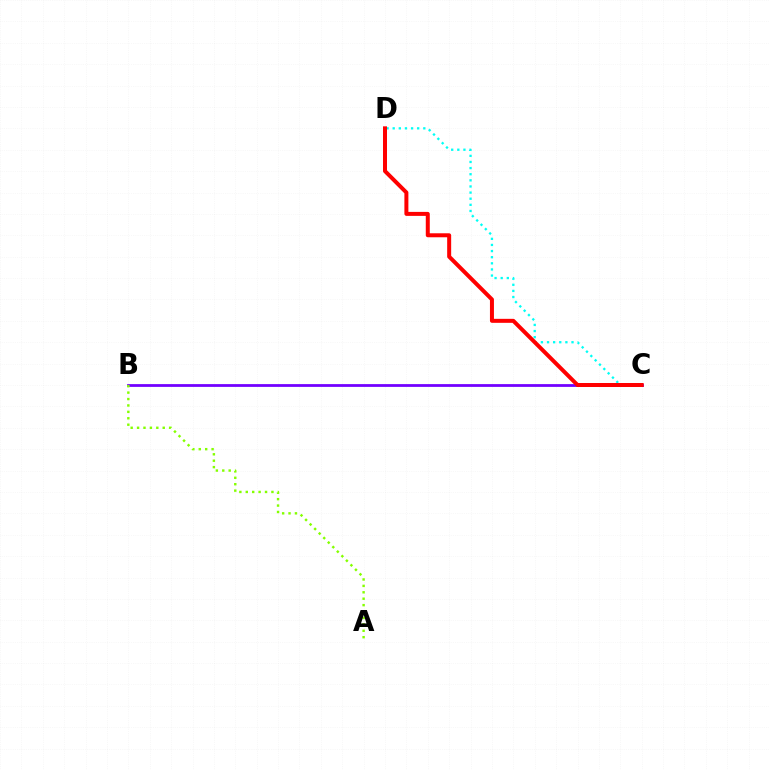{('C', 'D'): [{'color': '#00fff6', 'line_style': 'dotted', 'thickness': 1.66}, {'color': '#ff0000', 'line_style': 'solid', 'thickness': 2.87}], ('B', 'C'): [{'color': '#7200ff', 'line_style': 'solid', 'thickness': 2.0}], ('A', 'B'): [{'color': '#84ff00', 'line_style': 'dotted', 'thickness': 1.74}]}